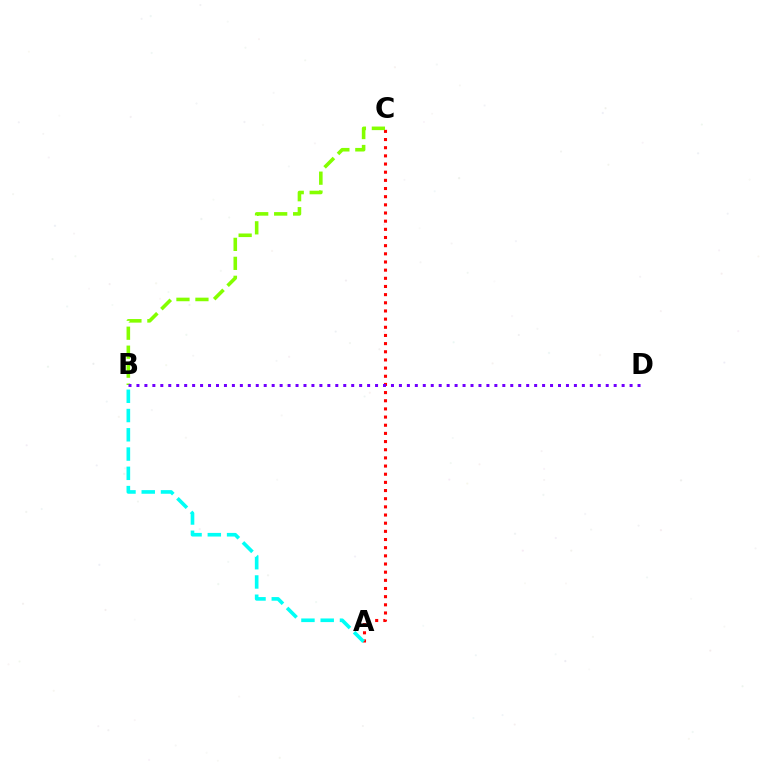{('A', 'C'): [{'color': '#ff0000', 'line_style': 'dotted', 'thickness': 2.22}], ('B', 'C'): [{'color': '#84ff00', 'line_style': 'dashed', 'thickness': 2.58}], ('B', 'D'): [{'color': '#7200ff', 'line_style': 'dotted', 'thickness': 2.16}], ('A', 'B'): [{'color': '#00fff6', 'line_style': 'dashed', 'thickness': 2.62}]}